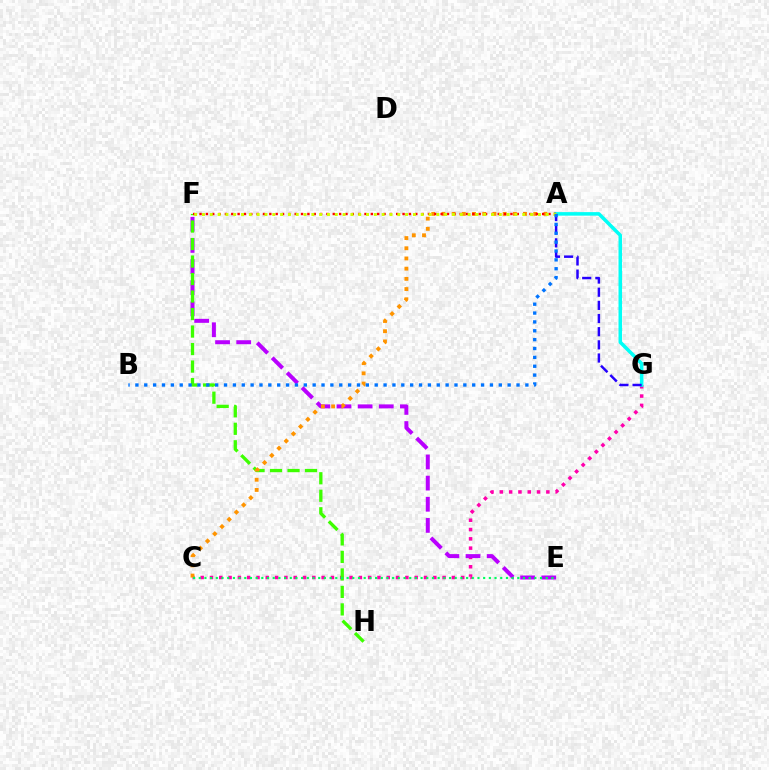{('C', 'G'): [{'color': '#ff00ac', 'line_style': 'dotted', 'thickness': 2.53}], ('E', 'F'): [{'color': '#b900ff', 'line_style': 'dashed', 'thickness': 2.87}], ('F', 'H'): [{'color': '#3dff00', 'line_style': 'dashed', 'thickness': 2.38}], ('A', 'C'): [{'color': '#ff9400', 'line_style': 'dotted', 'thickness': 2.77}], ('A', 'G'): [{'color': '#00fff6', 'line_style': 'solid', 'thickness': 2.54}, {'color': '#2500ff', 'line_style': 'dashed', 'thickness': 1.79}], ('A', 'F'): [{'color': '#ff0000', 'line_style': 'dotted', 'thickness': 1.72}, {'color': '#d1ff00', 'line_style': 'dotted', 'thickness': 2.12}], ('C', 'E'): [{'color': '#00ff5c', 'line_style': 'dotted', 'thickness': 1.55}], ('A', 'B'): [{'color': '#0074ff', 'line_style': 'dotted', 'thickness': 2.41}]}